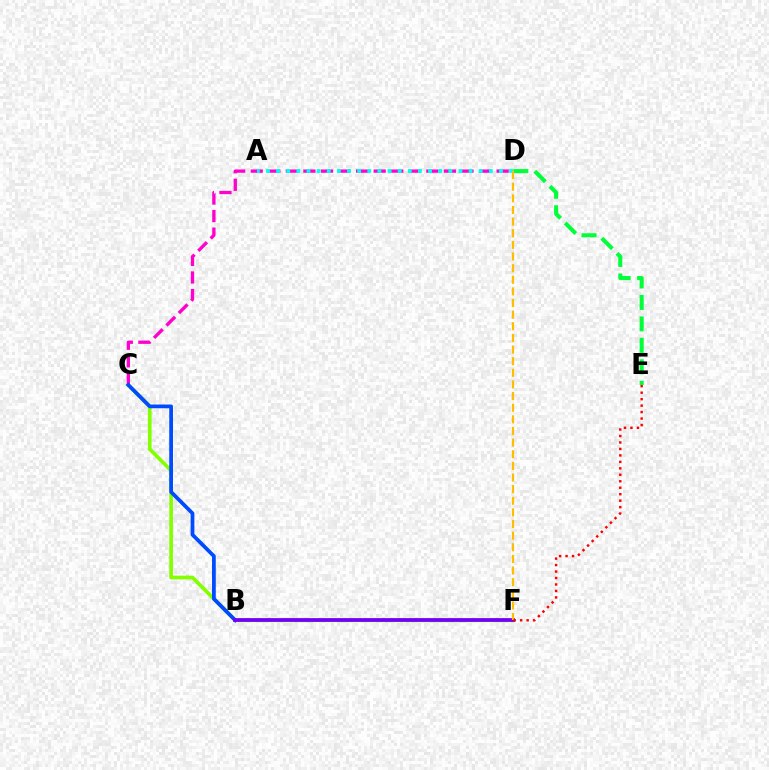{('C', 'F'): [{'color': '#84ff00', 'line_style': 'solid', 'thickness': 2.65}], ('C', 'D'): [{'color': '#ff00cf', 'line_style': 'dashed', 'thickness': 2.39}], ('B', 'C'): [{'color': '#004bff', 'line_style': 'solid', 'thickness': 2.71}], ('B', 'F'): [{'color': '#7200ff', 'line_style': 'solid', 'thickness': 2.7}], ('D', 'E'): [{'color': '#00ff39', 'line_style': 'dashed', 'thickness': 2.92}], ('A', 'D'): [{'color': '#00fff6', 'line_style': 'dotted', 'thickness': 2.75}], ('D', 'F'): [{'color': '#ffbd00', 'line_style': 'dashed', 'thickness': 1.58}], ('E', 'F'): [{'color': '#ff0000', 'line_style': 'dotted', 'thickness': 1.76}]}